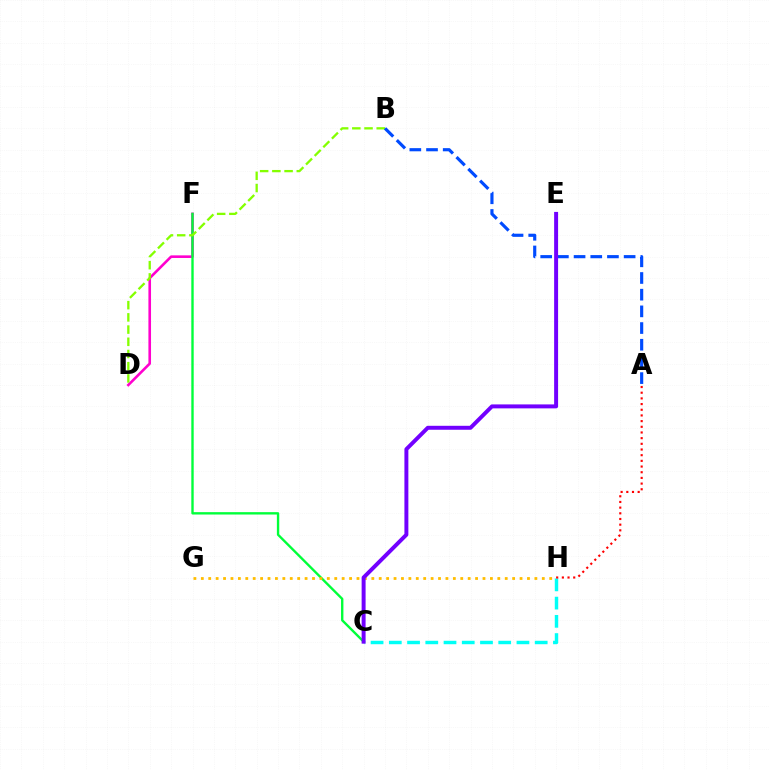{('C', 'H'): [{'color': '#00fff6', 'line_style': 'dashed', 'thickness': 2.48}], ('D', 'F'): [{'color': '#ff00cf', 'line_style': 'solid', 'thickness': 1.88}], ('C', 'F'): [{'color': '#00ff39', 'line_style': 'solid', 'thickness': 1.71}], ('B', 'D'): [{'color': '#84ff00', 'line_style': 'dashed', 'thickness': 1.66}], ('A', 'B'): [{'color': '#004bff', 'line_style': 'dashed', 'thickness': 2.27}], ('G', 'H'): [{'color': '#ffbd00', 'line_style': 'dotted', 'thickness': 2.01}], ('A', 'H'): [{'color': '#ff0000', 'line_style': 'dotted', 'thickness': 1.54}], ('C', 'E'): [{'color': '#7200ff', 'line_style': 'solid', 'thickness': 2.85}]}